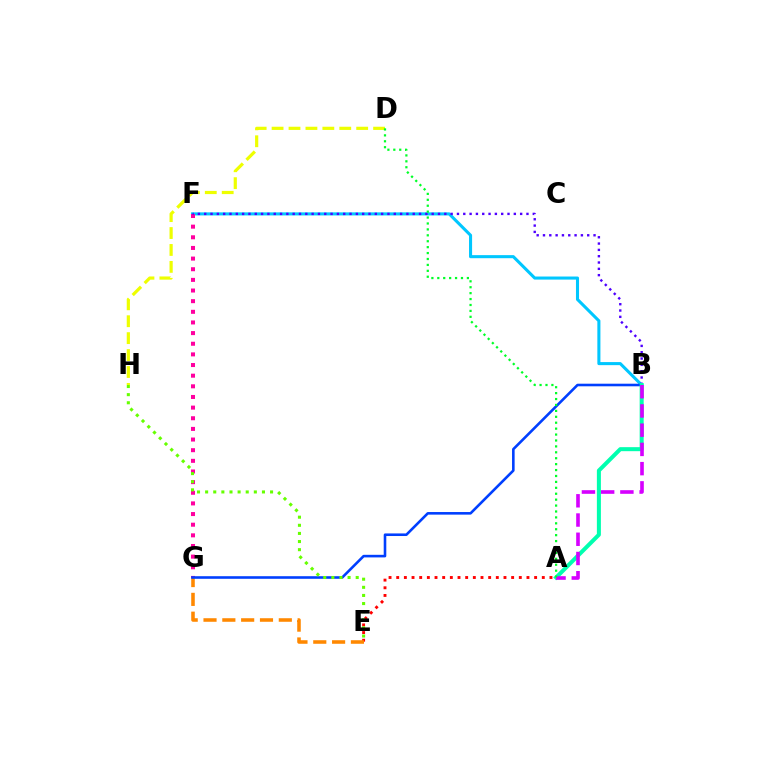{('A', 'E'): [{'color': '#ff0000', 'line_style': 'dotted', 'thickness': 2.08}], ('D', 'H'): [{'color': '#eeff00', 'line_style': 'dashed', 'thickness': 2.3}], ('B', 'F'): [{'color': '#00c7ff', 'line_style': 'solid', 'thickness': 2.21}, {'color': '#4f00ff', 'line_style': 'dotted', 'thickness': 1.72}], ('F', 'G'): [{'color': '#ff00a0', 'line_style': 'dotted', 'thickness': 2.89}], ('E', 'G'): [{'color': '#ff8800', 'line_style': 'dashed', 'thickness': 2.56}], ('B', 'G'): [{'color': '#003fff', 'line_style': 'solid', 'thickness': 1.87}], ('A', 'B'): [{'color': '#00ffaf', 'line_style': 'solid', 'thickness': 2.9}, {'color': '#d600ff', 'line_style': 'dashed', 'thickness': 2.61}], ('E', 'H'): [{'color': '#66ff00', 'line_style': 'dotted', 'thickness': 2.21}], ('A', 'D'): [{'color': '#00ff27', 'line_style': 'dotted', 'thickness': 1.61}]}